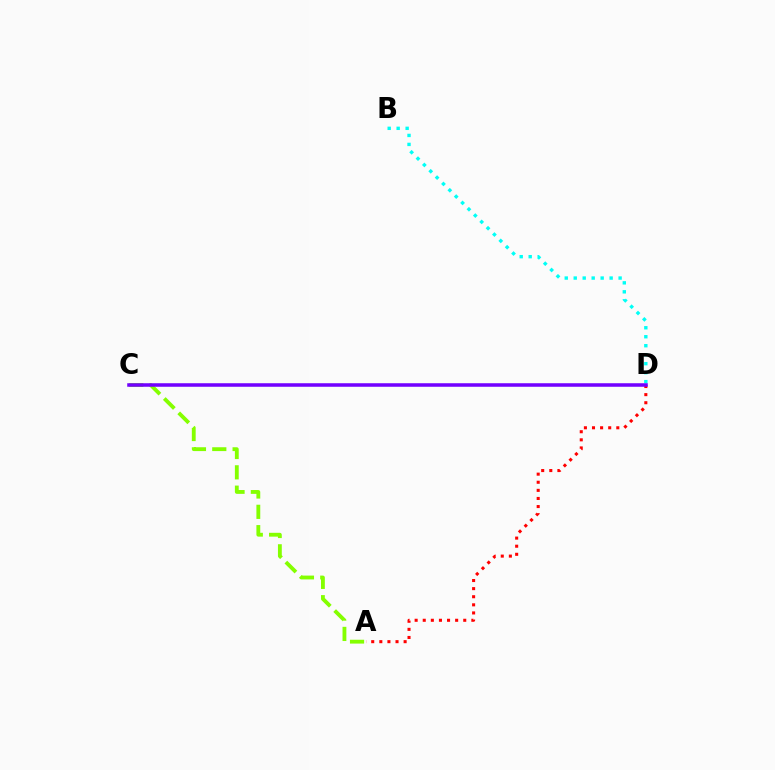{('B', 'D'): [{'color': '#00fff6', 'line_style': 'dotted', 'thickness': 2.44}], ('A', 'D'): [{'color': '#ff0000', 'line_style': 'dotted', 'thickness': 2.2}], ('A', 'C'): [{'color': '#84ff00', 'line_style': 'dashed', 'thickness': 2.76}], ('C', 'D'): [{'color': '#7200ff', 'line_style': 'solid', 'thickness': 2.54}]}